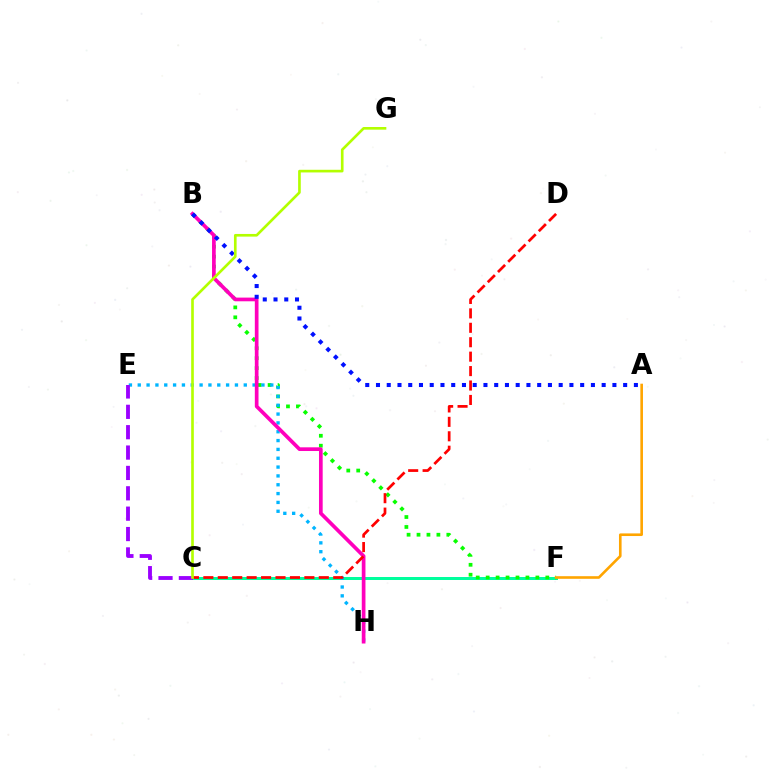{('C', 'F'): [{'color': '#00ff9d', 'line_style': 'solid', 'thickness': 2.16}], ('B', 'F'): [{'color': '#08ff00', 'line_style': 'dotted', 'thickness': 2.7}], ('E', 'H'): [{'color': '#00b5ff', 'line_style': 'dotted', 'thickness': 2.4}], ('B', 'H'): [{'color': '#ff00bd', 'line_style': 'solid', 'thickness': 2.66}], ('A', 'B'): [{'color': '#0010ff', 'line_style': 'dotted', 'thickness': 2.92}], ('C', 'E'): [{'color': '#9b00ff', 'line_style': 'dashed', 'thickness': 2.77}], ('C', 'D'): [{'color': '#ff0000', 'line_style': 'dashed', 'thickness': 1.96}], ('C', 'G'): [{'color': '#b3ff00', 'line_style': 'solid', 'thickness': 1.91}], ('A', 'F'): [{'color': '#ffa500', 'line_style': 'solid', 'thickness': 1.89}]}